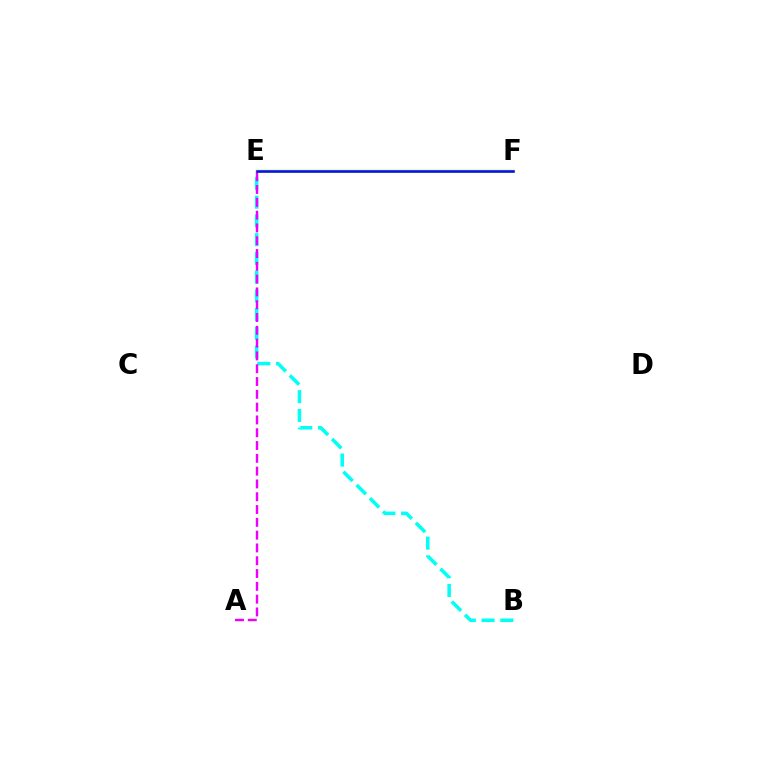{('E', 'F'): [{'color': '#ff0000', 'line_style': 'dotted', 'thickness': 1.83}, {'color': '#08ff00', 'line_style': 'solid', 'thickness': 1.65}, {'color': '#fcf500', 'line_style': 'solid', 'thickness': 2.2}, {'color': '#0010ff', 'line_style': 'solid', 'thickness': 1.85}], ('B', 'E'): [{'color': '#00fff6', 'line_style': 'dashed', 'thickness': 2.54}], ('A', 'E'): [{'color': '#ee00ff', 'line_style': 'dashed', 'thickness': 1.74}]}